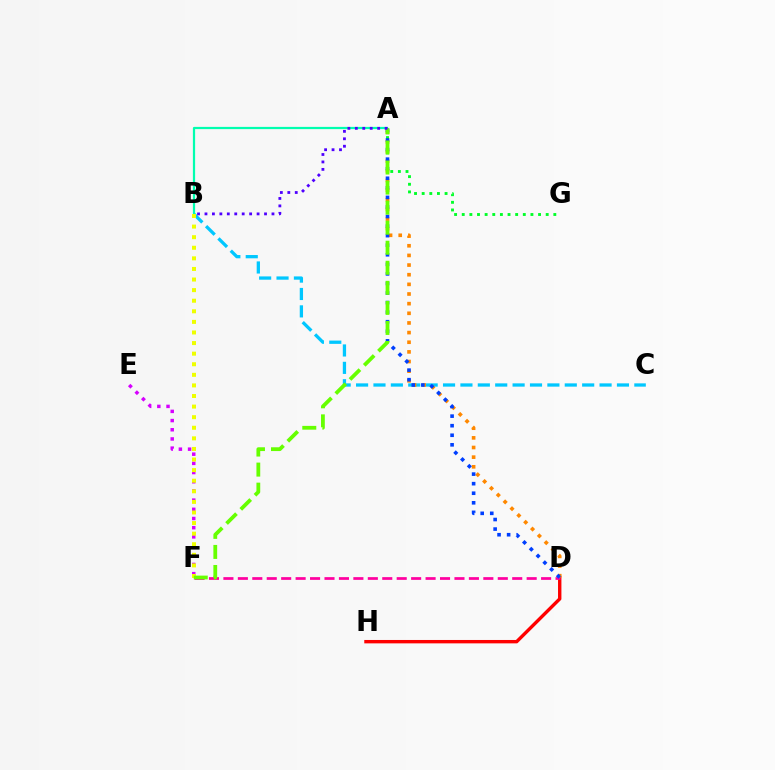{('D', 'H'): [{'color': '#ff0000', 'line_style': 'solid', 'thickness': 2.44}], ('E', 'F'): [{'color': '#d600ff', 'line_style': 'dotted', 'thickness': 2.5}], ('B', 'C'): [{'color': '#00c7ff', 'line_style': 'dashed', 'thickness': 2.36}], ('D', 'F'): [{'color': '#ff00a0', 'line_style': 'dashed', 'thickness': 1.96}], ('A', 'B'): [{'color': '#00ffaf', 'line_style': 'solid', 'thickness': 1.6}, {'color': '#4f00ff', 'line_style': 'dotted', 'thickness': 2.02}], ('A', 'G'): [{'color': '#00ff27', 'line_style': 'dotted', 'thickness': 2.07}], ('B', 'F'): [{'color': '#eeff00', 'line_style': 'dotted', 'thickness': 2.88}], ('A', 'D'): [{'color': '#ff8800', 'line_style': 'dotted', 'thickness': 2.62}, {'color': '#003fff', 'line_style': 'dotted', 'thickness': 2.6}], ('A', 'F'): [{'color': '#66ff00', 'line_style': 'dashed', 'thickness': 2.72}]}